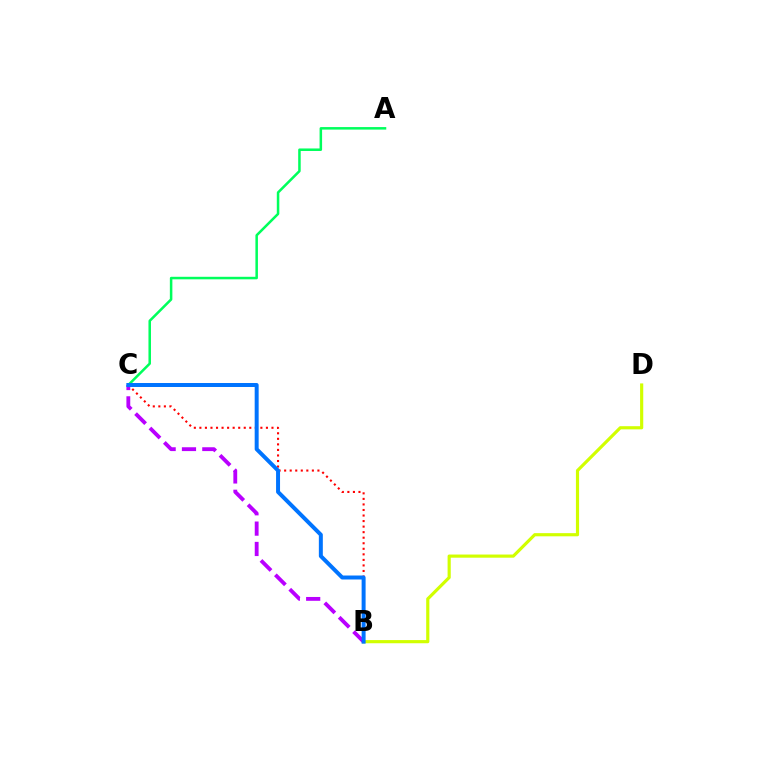{('A', 'C'): [{'color': '#00ff5c', 'line_style': 'solid', 'thickness': 1.82}], ('B', 'C'): [{'color': '#ff0000', 'line_style': 'dotted', 'thickness': 1.51}, {'color': '#b900ff', 'line_style': 'dashed', 'thickness': 2.76}, {'color': '#0074ff', 'line_style': 'solid', 'thickness': 2.86}], ('B', 'D'): [{'color': '#d1ff00', 'line_style': 'solid', 'thickness': 2.28}]}